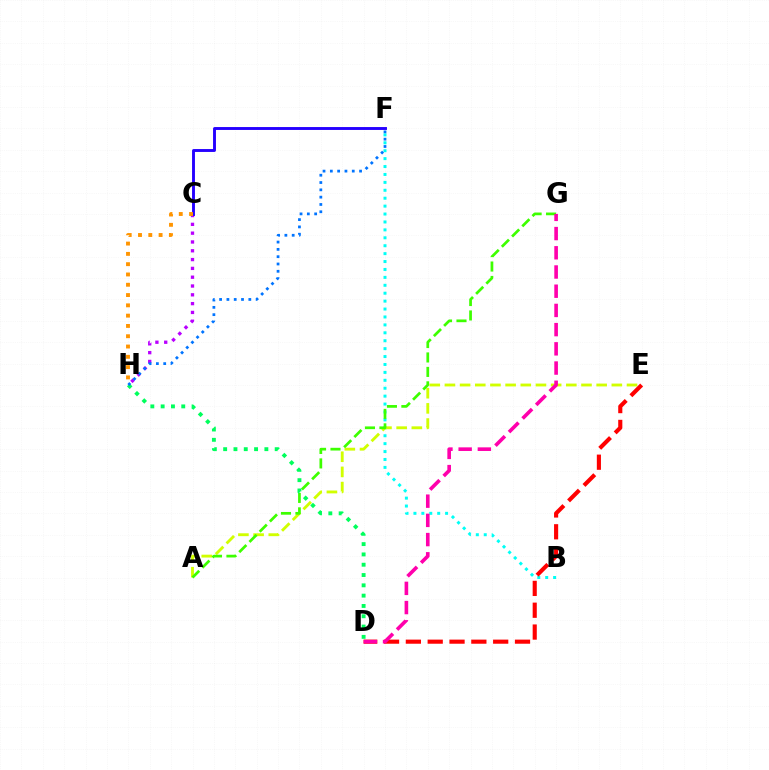{('B', 'F'): [{'color': '#00fff6', 'line_style': 'dotted', 'thickness': 2.15}], ('A', 'E'): [{'color': '#d1ff00', 'line_style': 'dashed', 'thickness': 2.06}], ('D', 'E'): [{'color': '#ff0000', 'line_style': 'dashed', 'thickness': 2.96}], ('C', 'H'): [{'color': '#b900ff', 'line_style': 'dotted', 'thickness': 2.39}, {'color': '#ff9400', 'line_style': 'dotted', 'thickness': 2.8}], ('C', 'F'): [{'color': '#2500ff', 'line_style': 'solid', 'thickness': 2.09}], ('A', 'G'): [{'color': '#3dff00', 'line_style': 'dashed', 'thickness': 1.96}], ('D', 'H'): [{'color': '#00ff5c', 'line_style': 'dotted', 'thickness': 2.8}], ('F', 'H'): [{'color': '#0074ff', 'line_style': 'dotted', 'thickness': 1.99}], ('D', 'G'): [{'color': '#ff00ac', 'line_style': 'dashed', 'thickness': 2.61}]}